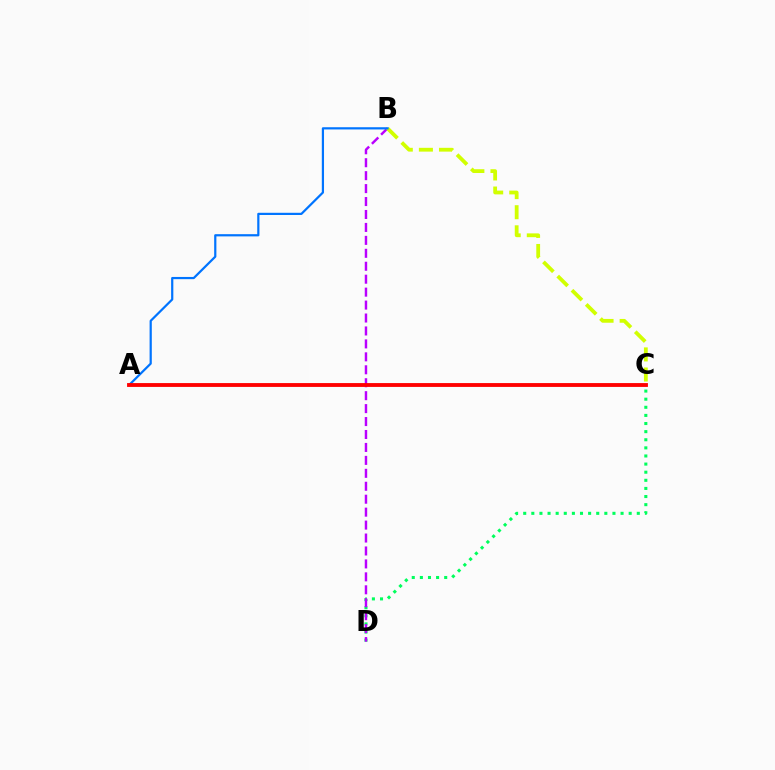{('C', 'D'): [{'color': '#00ff5c', 'line_style': 'dotted', 'thickness': 2.2}], ('B', 'D'): [{'color': '#b900ff', 'line_style': 'dashed', 'thickness': 1.76}], ('B', 'C'): [{'color': '#d1ff00', 'line_style': 'dashed', 'thickness': 2.73}], ('A', 'B'): [{'color': '#0074ff', 'line_style': 'solid', 'thickness': 1.59}], ('A', 'C'): [{'color': '#ff0000', 'line_style': 'solid', 'thickness': 2.77}]}